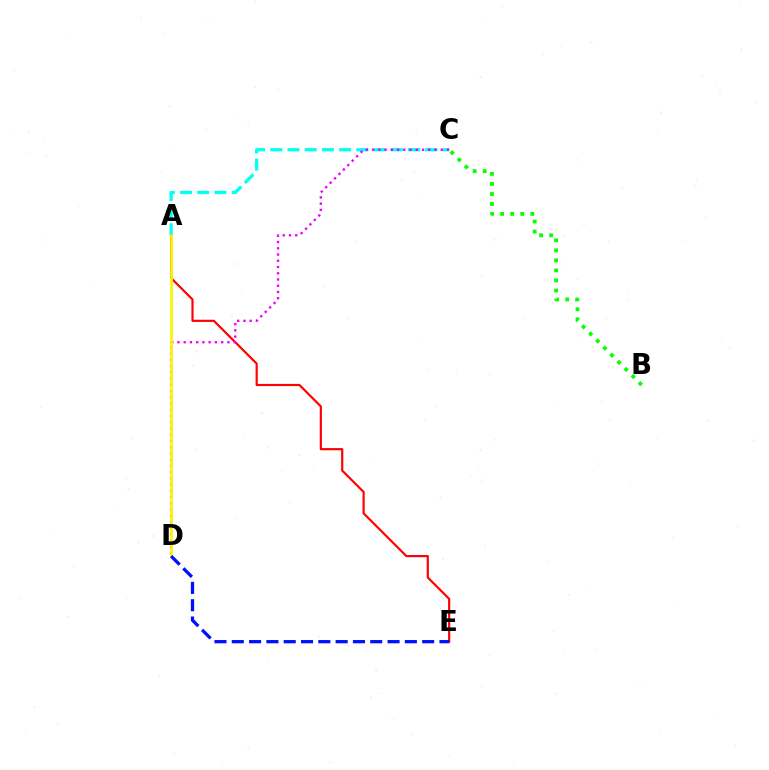{('A', 'C'): [{'color': '#00fff6', 'line_style': 'dashed', 'thickness': 2.34}], ('A', 'E'): [{'color': '#ff0000', 'line_style': 'solid', 'thickness': 1.56}], ('C', 'D'): [{'color': '#ee00ff', 'line_style': 'dotted', 'thickness': 1.7}], ('B', 'C'): [{'color': '#08ff00', 'line_style': 'dotted', 'thickness': 2.73}], ('A', 'D'): [{'color': '#fcf500', 'line_style': 'solid', 'thickness': 1.93}], ('D', 'E'): [{'color': '#0010ff', 'line_style': 'dashed', 'thickness': 2.35}]}